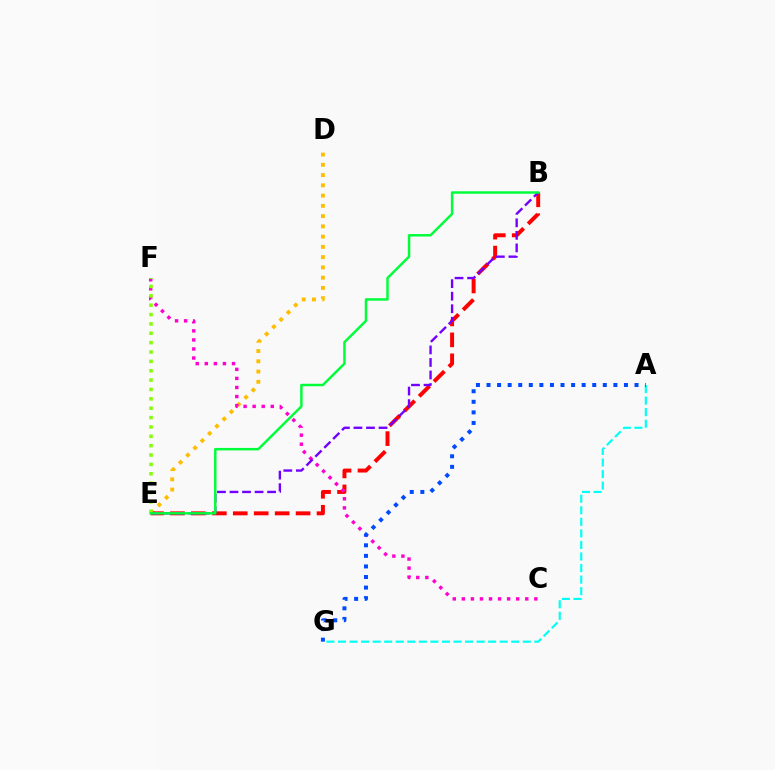{('D', 'E'): [{'color': '#ffbd00', 'line_style': 'dotted', 'thickness': 2.79}], ('B', 'E'): [{'color': '#ff0000', 'line_style': 'dashed', 'thickness': 2.84}, {'color': '#7200ff', 'line_style': 'dashed', 'thickness': 1.7}, {'color': '#00ff39', 'line_style': 'solid', 'thickness': 1.78}], ('C', 'F'): [{'color': '#ff00cf', 'line_style': 'dotted', 'thickness': 2.46}], ('E', 'F'): [{'color': '#84ff00', 'line_style': 'dotted', 'thickness': 2.54}], ('A', 'G'): [{'color': '#00fff6', 'line_style': 'dashed', 'thickness': 1.57}, {'color': '#004bff', 'line_style': 'dotted', 'thickness': 2.87}]}